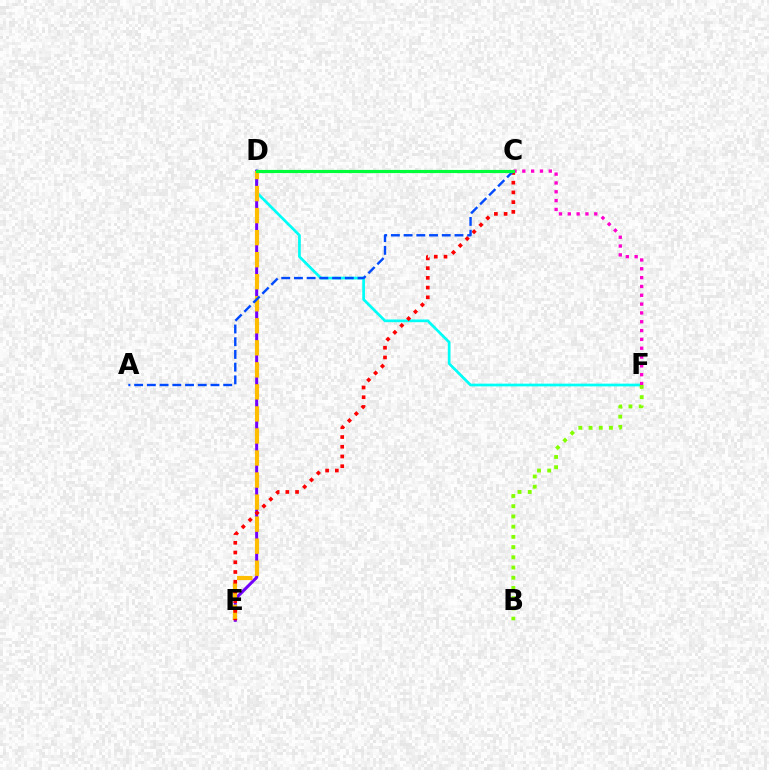{('D', 'F'): [{'color': '#00fff6', 'line_style': 'solid', 'thickness': 1.96}], ('B', 'F'): [{'color': '#84ff00', 'line_style': 'dotted', 'thickness': 2.78}], ('D', 'E'): [{'color': '#7200ff', 'line_style': 'solid', 'thickness': 2.17}, {'color': '#ffbd00', 'line_style': 'dashed', 'thickness': 2.99}], ('C', 'E'): [{'color': '#ff0000', 'line_style': 'dotted', 'thickness': 2.64}], ('A', 'C'): [{'color': '#004bff', 'line_style': 'dashed', 'thickness': 1.73}], ('C', 'F'): [{'color': '#ff00cf', 'line_style': 'dotted', 'thickness': 2.4}], ('C', 'D'): [{'color': '#00ff39', 'line_style': 'solid', 'thickness': 2.3}]}